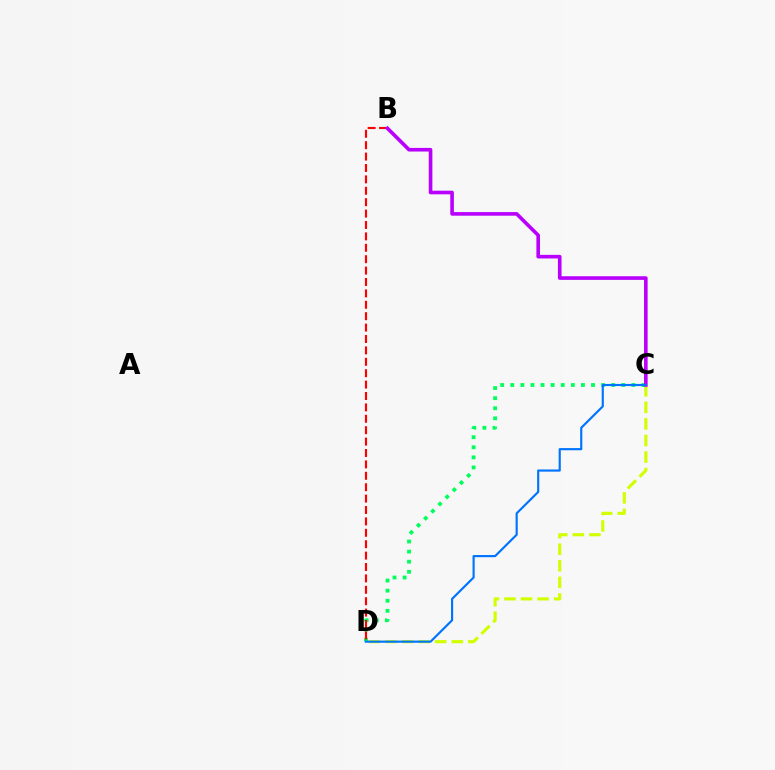{('C', 'D'): [{'color': '#00ff5c', 'line_style': 'dotted', 'thickness': 2.74}, {'color': '#d1ff00', 'line_style': 'dashed', 'thickness': 2.25}, {'color': '#0074ff', 'line_style': 'solid', 'thickness': 1.55}], ('B', 'D'): [{'color': '#ff0000', 'line_style': 'dashed', 'thickness': 1.55}], ('B', 'C'): [{'color': '#b900ff', 'line_style': 'solid', 'thickness': 2.61}]}